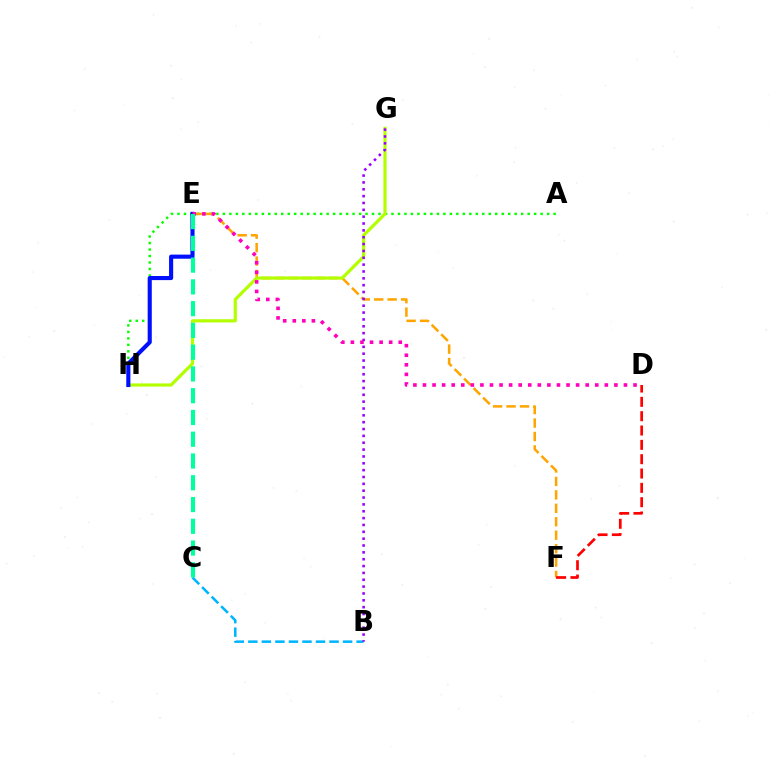{('A', 'H'): [{'color': '#08ff00', 'line_style': 'dotted', 'thickness': 1.76}], ('E', 'F'): [{'color': '#ffa500', 'line_style': 'dashed', 'thickness': 1.83}], ('G', 'H'): [{'color': '#b3ff00', 'line_style': 'solid', 'thickness': 2.3}], ('B', 'C'): [{'color': '#00b5ff', 'line_style': 'dashed', 'thickness': 1.84}], ('B', 'G'): [{'color': '#9b00ff', 'line_style': 'dotted', 'thickness': 1.86}], ('E', 'H'): [{'color': '#0010ff', 'line_style': 'solid', 'thickness': 2.96}], ('D', 'E'): [{'color': '#ff00bd', 'line_style': 'dotted', 'thickness': 2.6}], ('D', 'F'): [{'color': '#ff0000', 'line_style': 'dashed', 'thickness': 1.95}], ('C', 'E'): [{'color': '#00ff9d', 'line_style': 'dashed', 'thickness': 2.96}]}